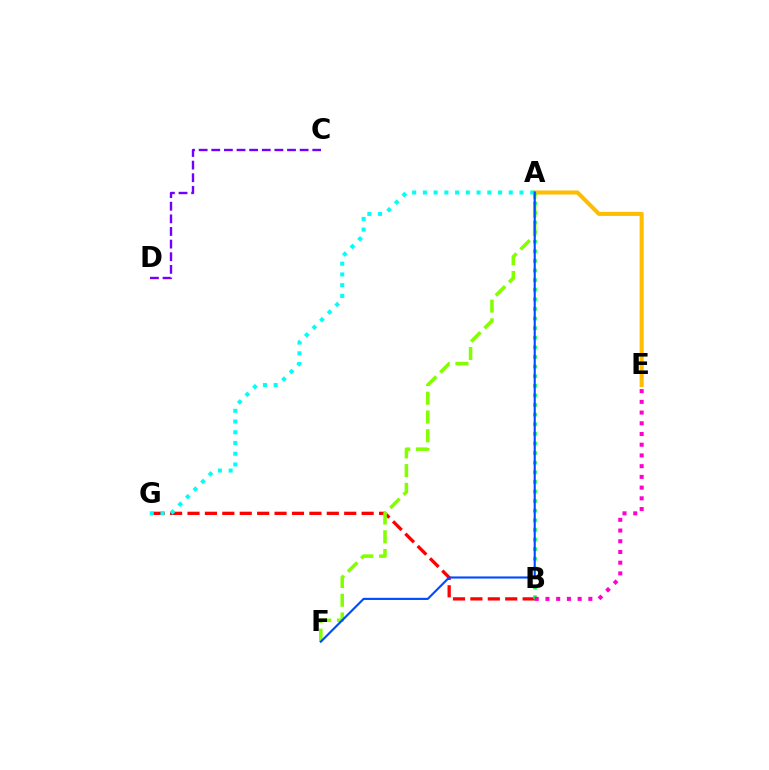{('B', 'G'): [{'color': '#ff0000', 'line_style': 'dashed', 'thickness': 2.37}], ('A', 'E'): [{'color': '#ffbd00', 'line_style': 'solid', 'thickness': 2.92}], ('A', 'B'): [{'color': '#00ff39', 'line_style': 'dotted', 'thickness': 2.61}], ('A', 'G'): [{'color': '#00fff6', 'line_style': 'dotted', 'thickness': 2.92}], ('C', 'D'): [{'color': '#7200ff', 'line_style': 'dashed', 'thickness': 1.71}], ('A', 'F'): [{'color': '#84ff00', 'line_style': 'dashed', 'thickness': 2.55}, {'color': '#004bff', 'line_style': 'solid', 'thickness': 1.53}], ('B', 'E'): [{'color': '#ff00cf', 'line_style': 'dotted', 'thickness': 2.91}]}